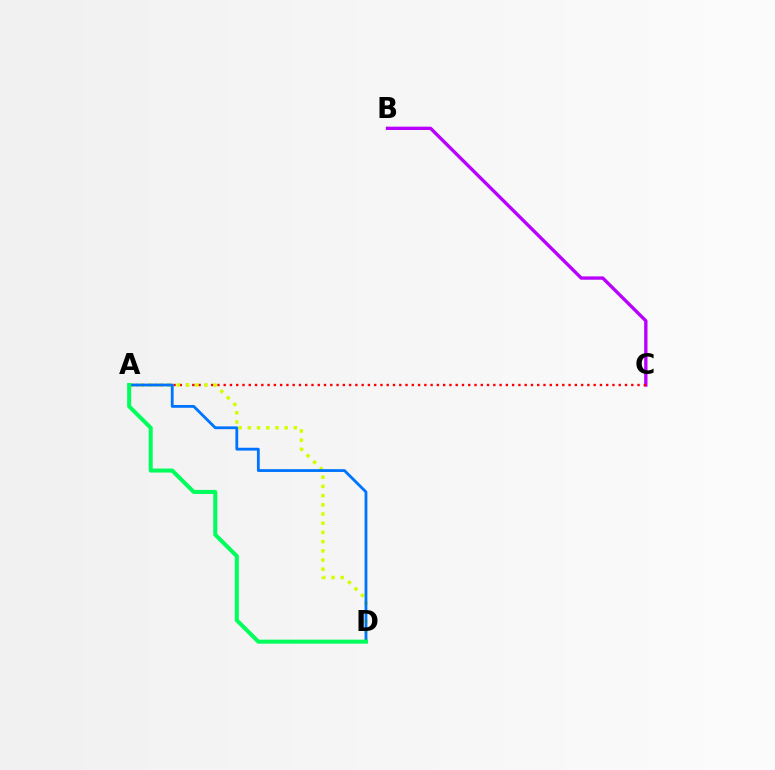{('B', 'C'): [{'color': '#b900ff', 'line_style': 'solid', 'thickness': 2.41}], ('A', 'C'): [{'color': '#ff0000', 'line_style': 'dotted', 'thickness': 1.7}], ('A', 'D'): [{'color': '#d1ff00', 'line_style': 'dotted', 'thickness': 2.5}, {'color': '#0074ff', 'line_style': 'solid', 'thickness': 2.03}, {'color': '#00ff5c', 'line_style': 'solid', 'thickness': 2.9}]}